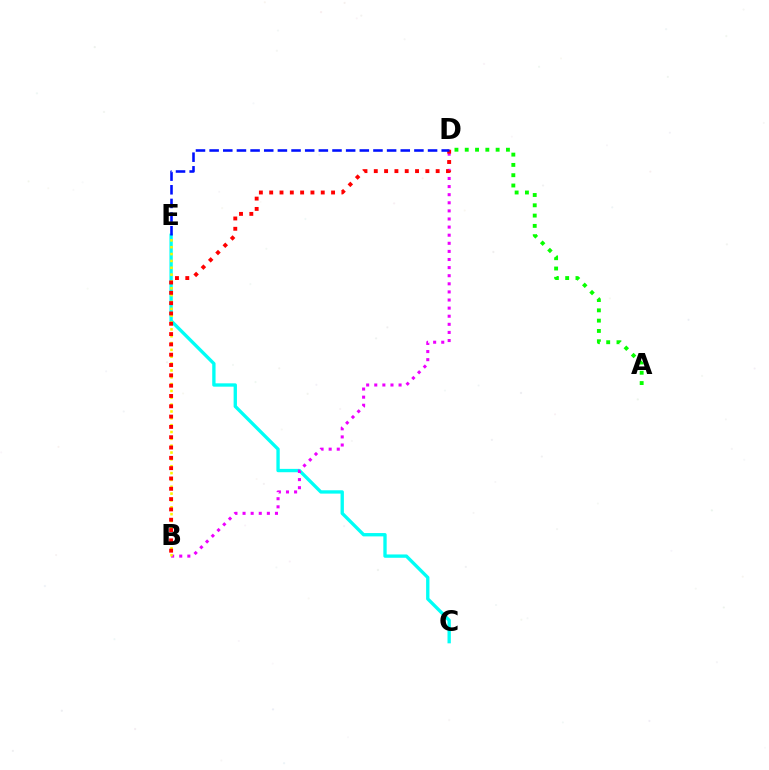{('C', 'E'): [{'color': '#00fff6', 'line_style': 'solid', 'thickness': 2.4}], ('B', 'D'): [{'color': '#ee00ff', 'line_style': 'dotted', 'thickness': 2.2}, {'color': '#ff0000', 'line_style': 'dotted', 'thickness': 2.8}], ('A', 'D'): [{'color': '#08ff00', 'line_style': 'dotted', 'thickness': 2.8}], ('B', 'E'): [{'color': '#fcf500', 'line_style': 'dotted', 'thickness': 1.86}], ('D', 'E'): [{'color': '#0010ff', 'line_style': 'dashed', 'thickness': 1.85}]}